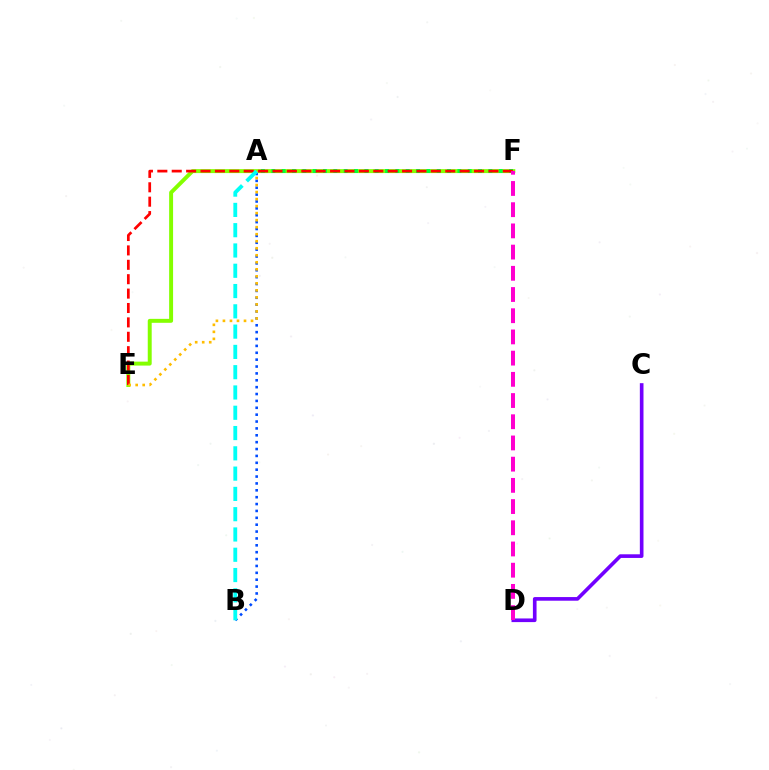{('A', 'B'): [{'color': '#004bff', 'line_style': 'dotted', 'thickness': 1.87}, {'color': '#00fff6', 'line_style': 'dashed', 'thickness': 2.76}], ('E', 'F'): [{'color': '#84ff00', 'line_style': 'solid', 'thickness': 2.84}, {'color': '#ff0000', 'line_style': 'dashed', 'thickness': 1.96}], ('A', 'F'): [{'color': '#00ff39', 'line_style': 'dotted', 'thickness': 2.81}], ('A', 'E'): [{'color': '#ffbd00', 'line_style': 'dotted', 'thickness': 1.91}], ('C', 'D'): [{'color': '#7200ff', 'line_style': 'solid', 'thickness': 2.62}], ('D', 'F'): [{'color': '#ff00cf', 'line_style': 'dashed', 'thickness': 2.88}]}